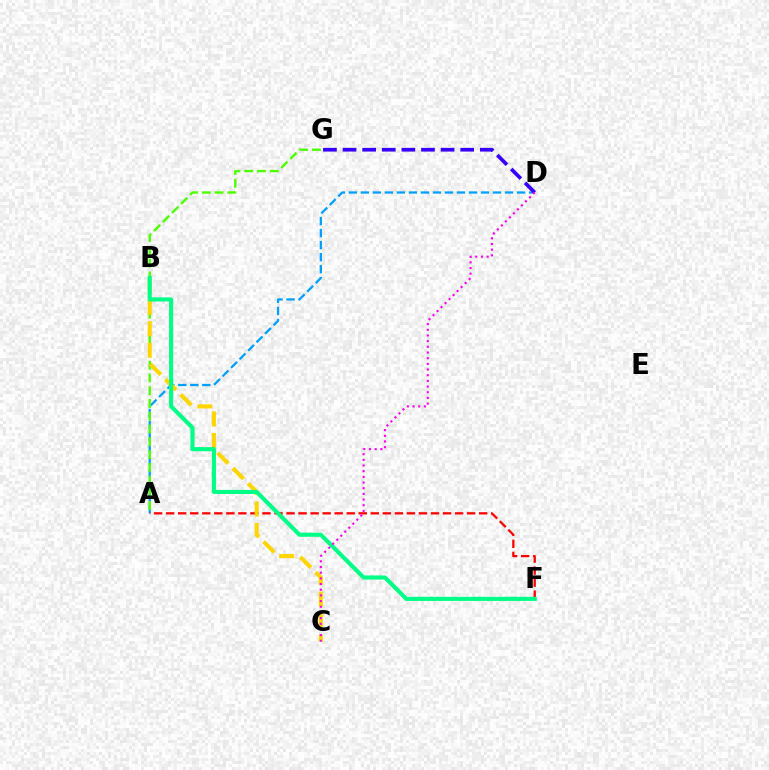{('A', 'D'): [{'color': '#009eff', 'line_style': 'dashed', 'thickness': 1.63}], ('A', 'G'): [{'color': '#4fff00', 'line_style': 'dashed', 'thickness': 1.73}], ('A', 'F'): [{'color': '#ff0000', 'line_style': 'dashed', 'thickness': 1.64}], ('B', 'C'): [{'color': '#ffd500', 'line_style': 'dashed', 'thickness': 2.93}], ('B', 'F'): [{'color': '#00ff86', 'line_style': 'solid', 'thickness': 2.97}], ('D', 'G'): [{'color': '#3700ff', 'line_style': 'dashed', 'thickness': 2.66}], ('C', 'D'): [{'color': '#ff00ed', 'line_style': 'dotted', 'thickness': 1.54}]}